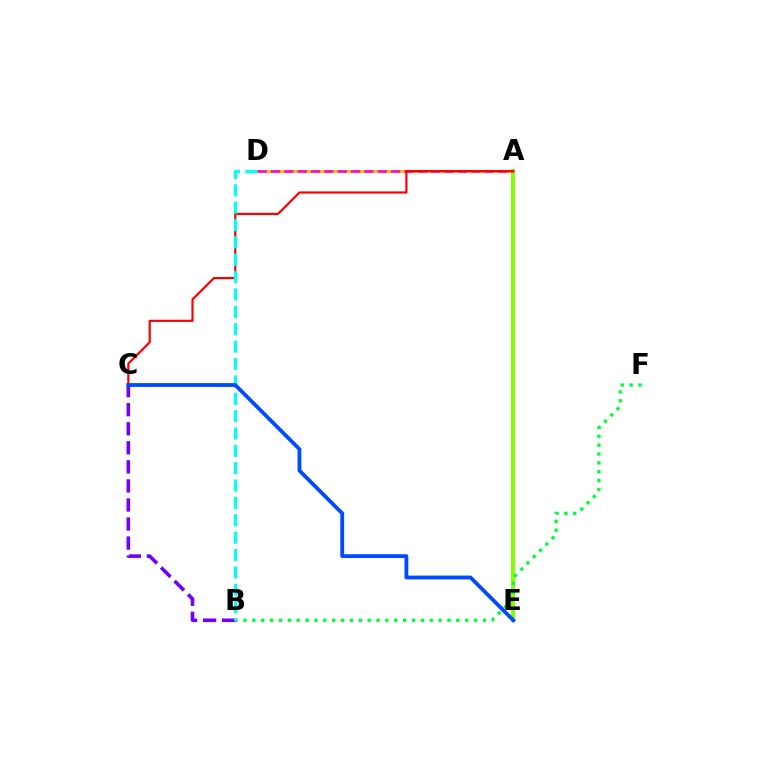{('B', 'C'): [{'color': '#7200ff', 'line_style': 'dashed', 'thickness': 2.59}], ('A', 'D'): [{'color': '#ffbd00', 'line_style': 'solid', 'thickness': 2.02}, {'color': '#ff00cf', 'line_style': 'dashed', 'thickness': 1.81}], ('A', 'E'): [{'color': '#84ff00', 'line_style': 'solid', 'thickness': 2.87}], ('A', 'C'): [{'color': '#ff0000', 'line_style': 'solid', 'thickness': 1.58}], ('B', 'F'): [{'color': '#00ff39', 'line_style': 'dotted', 'thickness': 2.41}], ('B', 'D'): [{'color': '#00fff6', 'line_style': 'dashed', 'thickness': 2.36}], ('C', 'E'): [{'color': '#004bff', 'line_style': 'solid', 'thickness': 2.76}]}